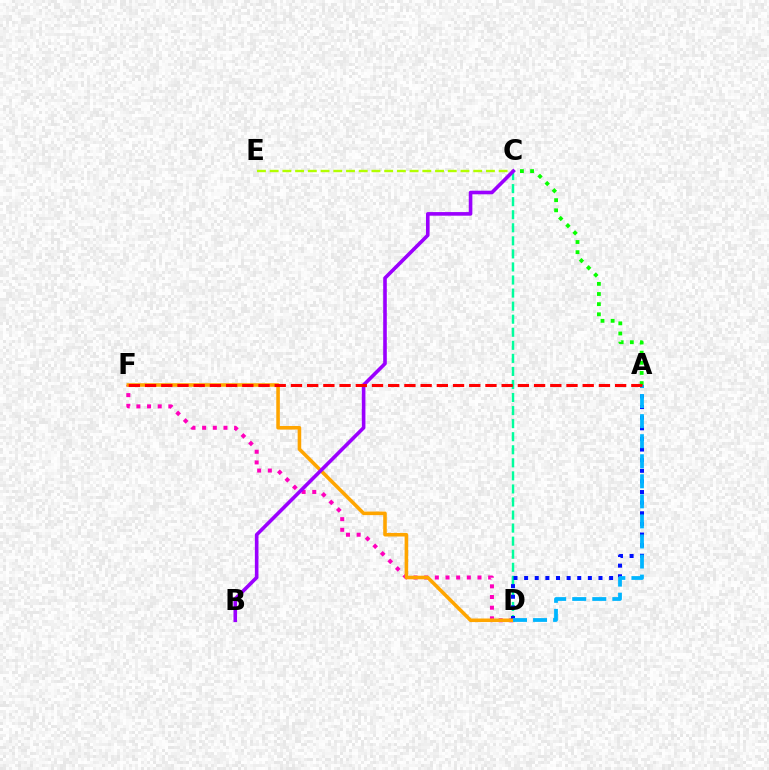{('A', 'C'): [{'color': '#08ff00', 'line_style': 'dotted', 'thickness': 2.76}], ('C', 'E'): [{'color': '#b3ff00', 'line_style': 'dashed', 'thickness': 1.73}], ('D', 'F'): [{'color': '#ff00bd', 'line_style': 'dotted', 'thickness': 2.9}, {'color': '#ffa500', 'line_style': 'solid', 'thickness': 2.57}], ('C', 'D'): [{'color': '#00ff9d', 'line_style': 'dashed', 'thickness': 1.77}], ('A', 'D'): [{'color': '#0010ff', 'line_style': 'dotted', 'thickness': 2.89}, {'color': '#00b5ff', 'line_style': 'dashed', 'thickness': 2.72}], ('B', 'C'): [{'color': '#9b00ff', 'line_style': 'solid', 'thickness': 2.6}], ('A', 'F'): [{'color': '#ff0000', 'line_style': 'dashed', 'thickness': 2.2}]}